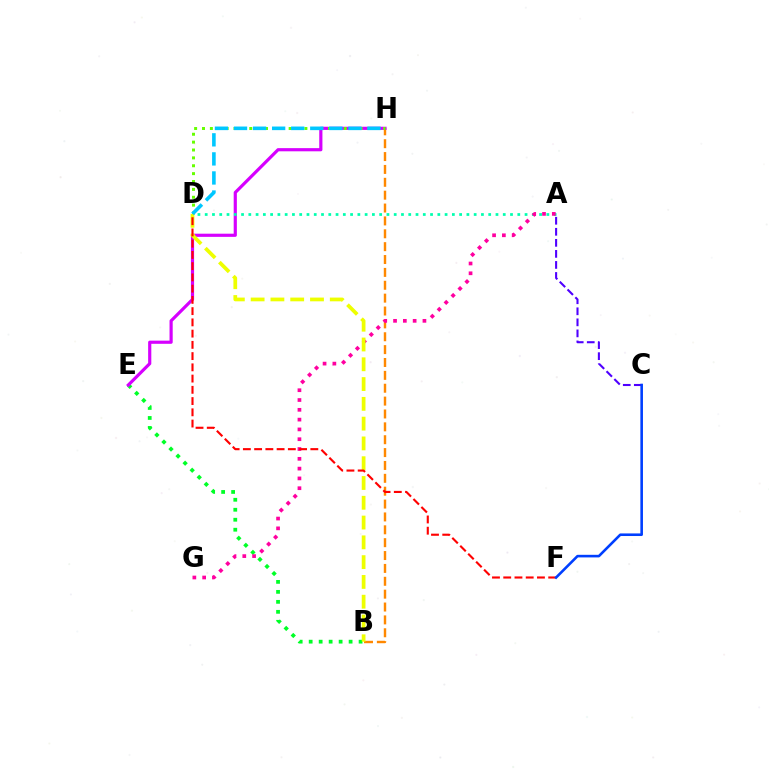{('B', 'H'): [{'color': '#ff8800', 'line_style': 'dashed', 'thickness': 1.75}], ('B', 'E'): [{'color': '#00ff27', 'line_style': 'dotted', 'thickness': 2.71}], ('E', 'H'): [{'color': '#d600ff', 'line_style': 'solid', 'thickness': 2.29}], ('D', 'H'): [{'color': '#66ff00', 'line_style': 'dotted', 'thickness': 2.14}, {'color': '#00c7ff', 'line_style': 'dashed', 'thickness': 2.59}], ('A', 'D'): [{'color': '#00ffaf', 'line_style': 'dotted', 'thickness': 1.98}], ('A', 'G'): [{'color': '#ff00a0', 'line_style': 'dotted', 'thickness': 2.66}], ('B', 'D'): [{'color': '#eeff00', 'line_style': 'dashed', 'thickness': 2.69}], ('A', 'C'): [{'color': '#4f00ff', 'line_style': 'dashed', 'thickness': 1.5}], ('D', 'F'): [{'color': '#ff0000', 'line_style': 'dashed', 'thickness': 1.53}], ('C', 'F'): [{'color': '#003fff', 'line_style': 'solid', 'thickness': 1.87}]}